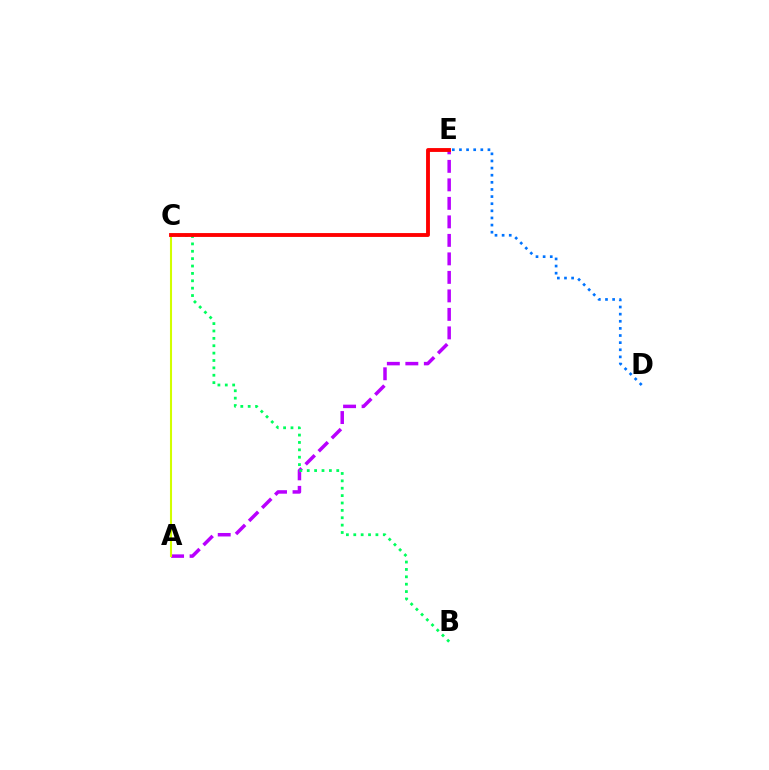{('A', 'E'): [{'color': '#b900ff', 'line_style': 'dashed', 'thickness': 2.51}], ('A', 'C'): [{'color': '#d1ff00', 'line_style': 'solid', 'thickness': 1.5}], ('B', 'C'): [{'color': '#00ff5c', 'line_style': 'dotted', 'thickness': 2.01}], ('C', 'E'): [{'color': '#ff0000', 'line_style': 'solid', 'thickness': 2.78}], ('D', 'E'): [{'color': '#0074ff', 'line_style': 'dotted', 'thickness': 1.94}]}